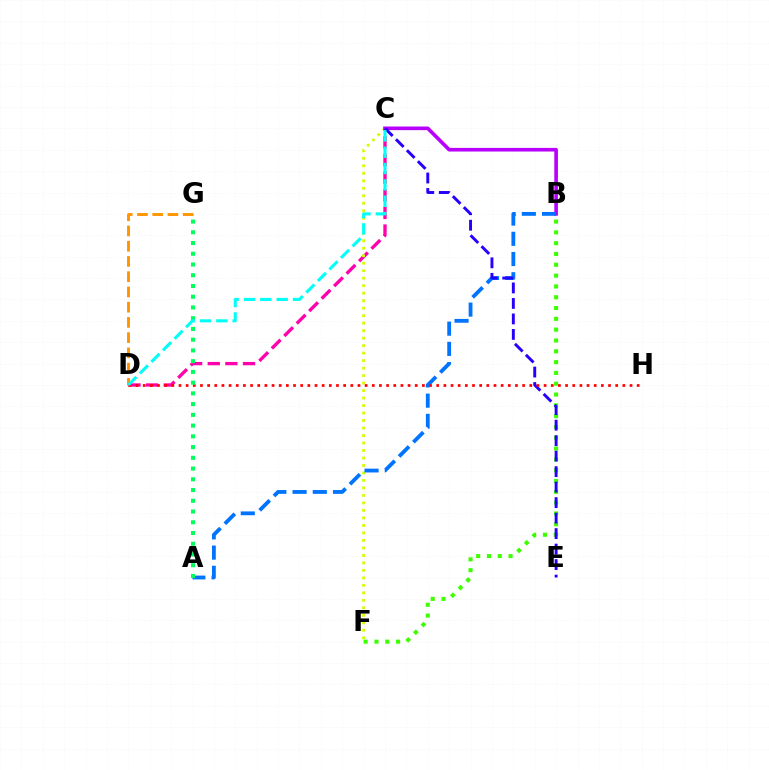{('C', 'D'): [{'color': '#ff00ac', 'line_style': 'dashed', 'thickness': 2.39}, {'color': '#00fff6', 'line_style': 'dashed', 'thickness': 2.22}], ('D', 'G'): [{'color': '#ff9400', 'line_style': 'dashed', 'thickness': 2.07}], ('C', 'F'): [{'color': '#d1ff00', 'line_style': 'dotted', 'thickness': 2.04}], ('B', 'C'): [{'color': '#b900ff', 'line_style': 'solid', 'thickness': 2.62}], ('A', 'B'): [{'color': '#0074ff', 'line_style': 'dashed', 'thickness': 2.75}], ('B', 'F'): [{'color': '#3dff00', 'line_style': 'dotted', 'thickness': 2.94}], ('C', 'E'): [{'color': '#2500ff', 'line_style': 'dashed', 'thickness': 2.1}], ('D', 'H'): [{'color': '#ff0000', 'line_style': 'dotted', 'thickness': 1.95}], ('A', 'G'): [{'color': '#00ff5c', 'line_style': 'dotted', 'thickness': 2.92}]}